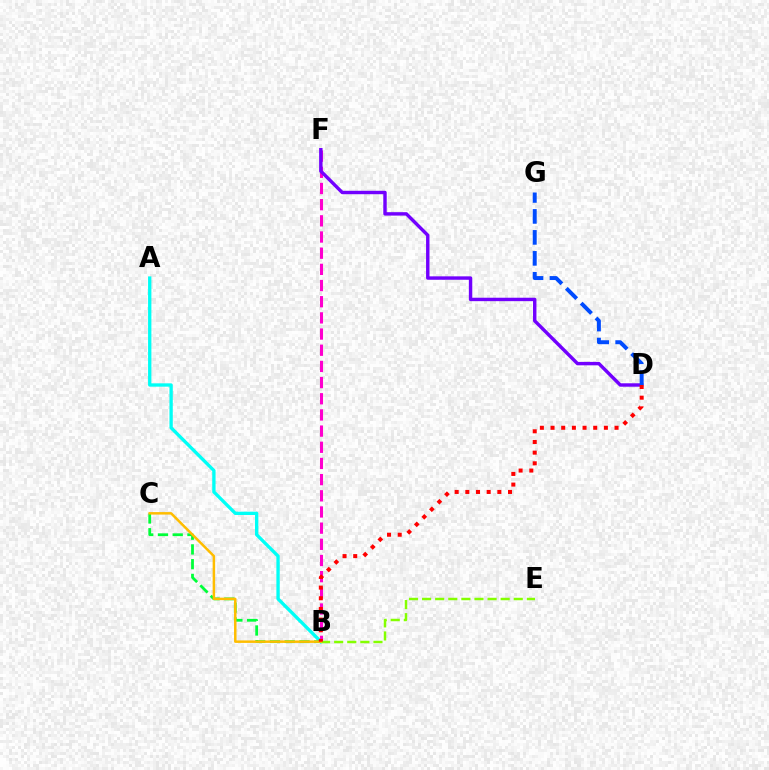{('B', 'F'): [{'color': '#ff00cf', 'line_style': 'dashed', 'thickness': 2.2}], ('A', 'B'): [{'color': '#00fff6', 'line_style': 'solid', 'thickness': 2.4}], ('D', 'F'): [{'color': '#7200ff', 'line_style': 'solid', 'thickness': 2.46}], ('D', 'G'): [{'color': '#004bff', 'line_style': 'dashed', 'thickness': 2.85}], ('B', 'E'): [{'color': '#84ff00', 'line_style': 'dashed', 'thickness': 1.78}], ('B', 'C'): [{'color': '#00ff39', 'line_style': 'dashed', 'thickness': 2.0}, {'color': '#ffbd00', 'line_style': 'solid', 'thickness': 1.79}], ('B', 'D'): [{'color': '#ff0000', 'line_style': 'dotted', 'thickness': 2.9}]}